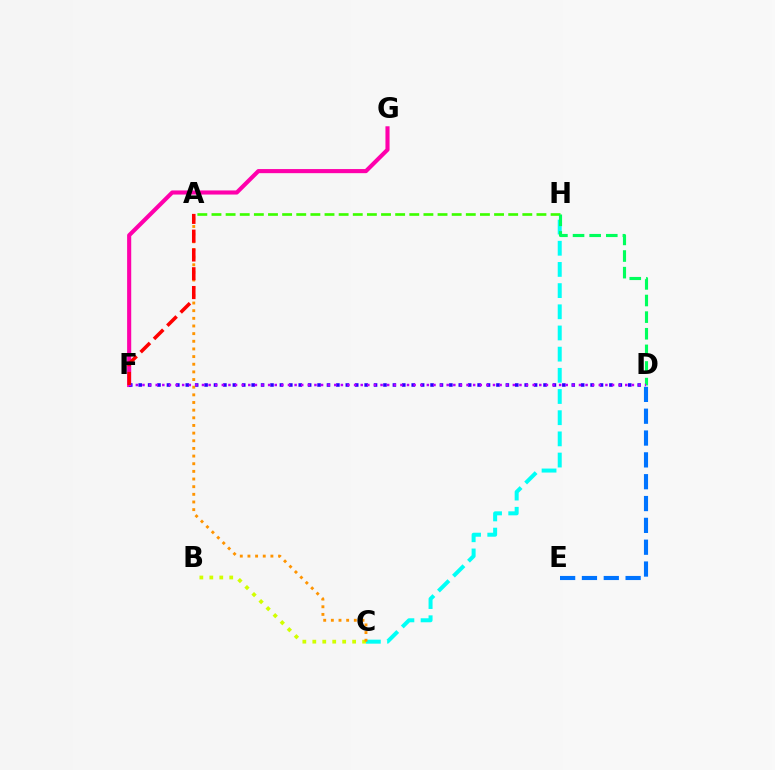{('A', 'H'): [{'color': '#3dff00', 'line_style': 'dashed', 'thickness': 1.92}], ('C', 'H'): [{'color': '#00fff6', 'line_style': 'dashed', 'thickness': 2.88}], ('F', 'G'): [{'color': '#ff00ac', 'line_style': 'solid', 'thickness': 2.95}], ('D', 'F'): [{'color': '#2500ff', 'line_style': 'dotted', 'thickness': 2.56}, {'color': '#b900ff', 'line_style': 'dotted', 'thickness': 1.8}], ('B', 'C'): [{'color': '#d1ff00', 'line_style': 'dotted', 'thickness': 2.71}], ('A', 'C'): [{'color': '#ff9400', 'line_style': 'dotted', 'thickness': 2.08}], ('D', 'H'): [{'color': '#00ff5c', 'line_style': 'dashed', 'thickness': 2.26}], ('D', 'E'): [{'color': '#0074ff', 'line_style': 'dashed', 'thickness': 2.97}], ('A', 'F'): [{'color': '#ff0000', 'line_style': 'dashed', 'thickness': 2.55}]}